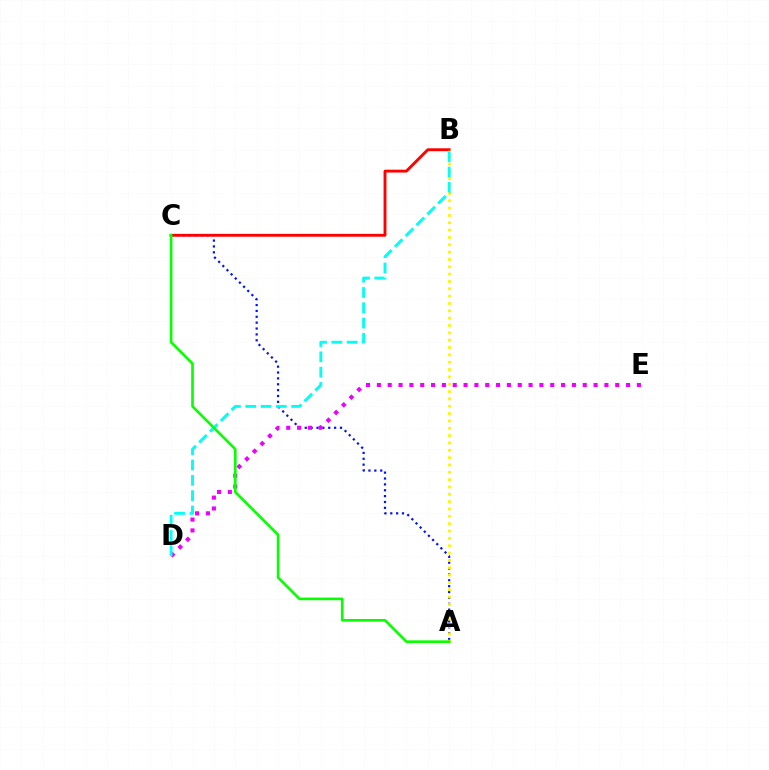{('A', 'C'): [{'color': '#0010ff', 'line_style': 'dotted', 'thickness': 1.6}, {'color': '#08ff00', 'line_style': 'solid', 'thickness': 1.89}], ('B', 'C'): [{'color': '#ff0000', 'line_style': 'solid', 'thickness': 2.07}], ('A', 'B'): [{'color': '#fcf500', 'line_style': 'dotted', 'thickness': 1.99}], ('D', 'E'): [{'color': '#ee00ff', 'line_style': 'dotted', 'thickness': 2.94}], ('B', 'D'): [{'color': '#00fff6', 'line_style': 'dashed', 'thickness': 2.08}]}